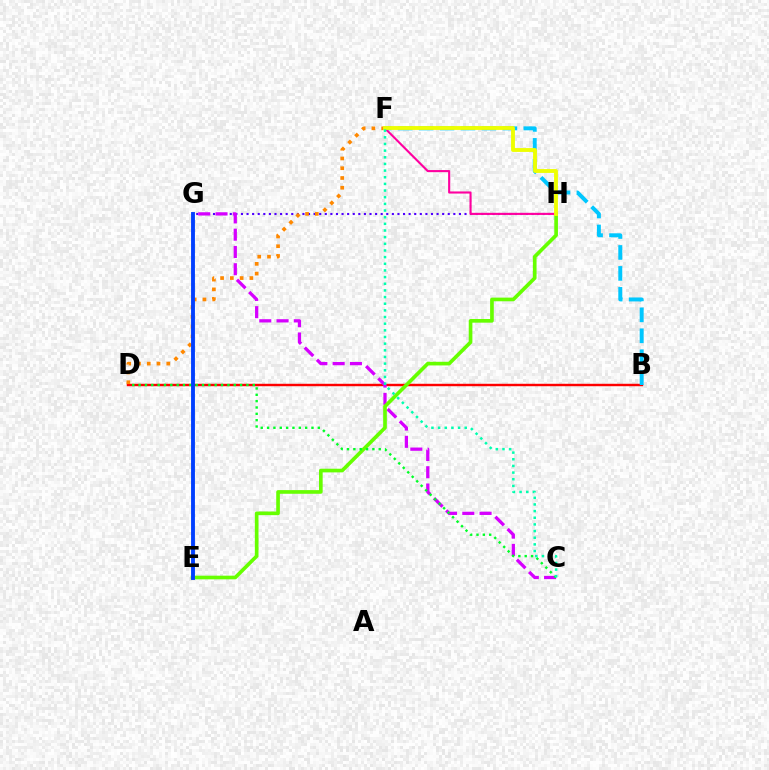{('G', 'H'): [{'color': '#4f00ff', 'line_style': 'dotted', 'thickness': 1.52}], ('B', 'D'): [{'color': '#ff0000', 'line_style': 'solid', 'thickness': 1.75}], ('B', 'F'): [{'color': '#00c7ff', 'line_style': 'dashed', 'thickness': 2.85}], ('C', 'G'): [{'color': '#d600ff', 'line_style': 'dashed', 'thickness': 2.35}], ('E', 'H'): [{'color': '#66ff00', 'line_style': 'solid', 'thickness': 2.63}], ('C', 'D'): [{'color': '#00ff27', 'line_style': 'dotted', 'thickness': 1.72}], ('F', 'H'): [{'color': '#ff00a0', 'line_style': 'solid', 'thickness': 1.52}, {'color': '#eeff00', 'line_style': 'solid', 'thickness': 2.78}], ('D', 'F'): [{'color': '#ff8800', 'line_style': 'dotted', 'thickness': 2.65}], ('C', 'F'): [{'color': '#00ffaf', 'line_style': 'dotted', 'thickness': 1.81}], ('E', 'G'): [{'color': '#003fff', 'line_style': 'solid', 'thickness': 2.78}]}